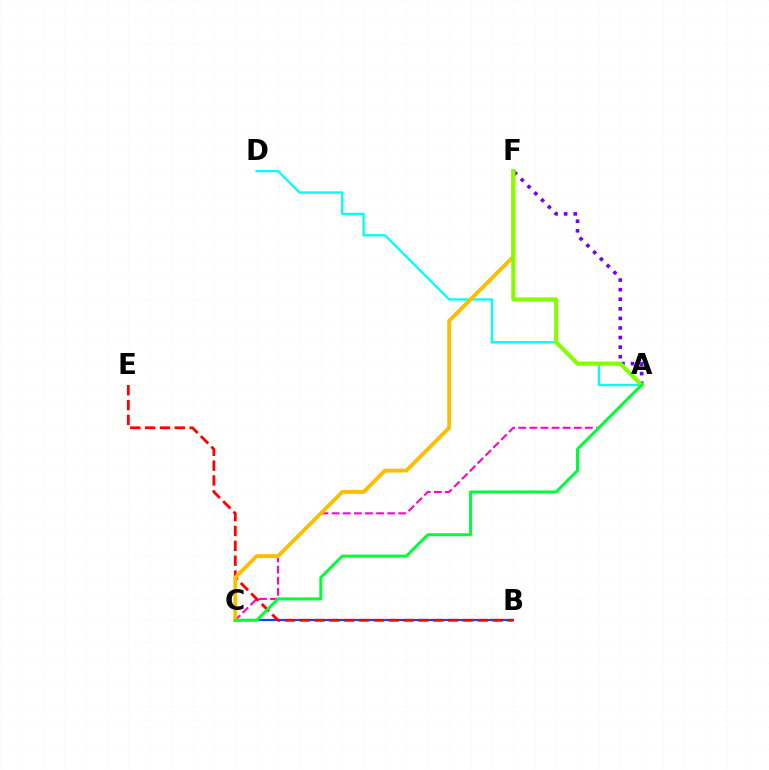{('A', 'D'): [{'color': '#00fff6', 'line_style': 'solid', 'thickness': 1.66}], ('A', 'F'): [{'color': '#7200ff', 'line_style': 'dotted', 'thickness': 2.6}, {'color': '#84ff00', 'line_style': 'solid', 'thickness': 2.95}], ('A', 'C'): [{'color': '#ff00cf', 'line_style': 'dashed', 'thickness': 1.51}, {'color': '#00ff39', 'line_style': 'solid', 'thickness': 2.16}], ('B', 'C'): [{'color': '#004bff', 'line_style': 'solid', 'thickness': 1.57}], ('B', 'E'): [{'color': '#ff0000', 'line_style': 'dashed', 'thickness': 2.02}], ('C', 'F'): [{'color': '#ffbd00', 'line_style': 'solid', 'thickness': 2.78}]}